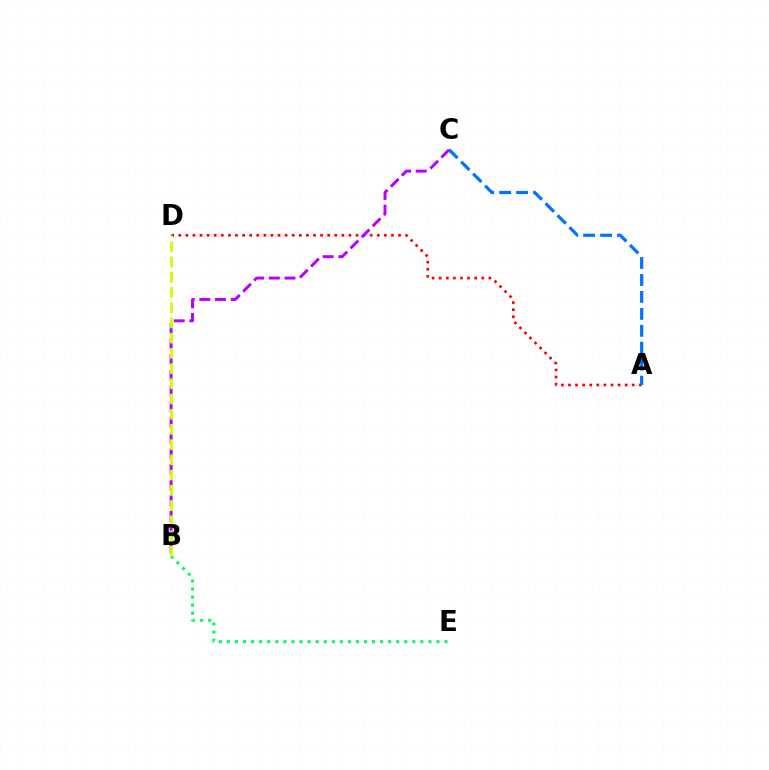{('A', 'D'): [{'color': '#ff0000', 'line_style': 'dotted', 'thickness': 1.93}], ('B', 'E'): [{'color': '#00ff5c', 'line_style': 'dotted', 'thickness': 2.19}], ('B', 'C'): [{'color': '#b900ff', 'line_style': 'dashed', 'thickness': 2.13}], ('A', 'C'): [{'color': '#0074ff', 'line_style': 'dashed', 'thickness': 2.3}], ('B', 'D'): [{'color': '#d1ff00', 'line_style': 'dashed', 'thickness': 2.07}]}